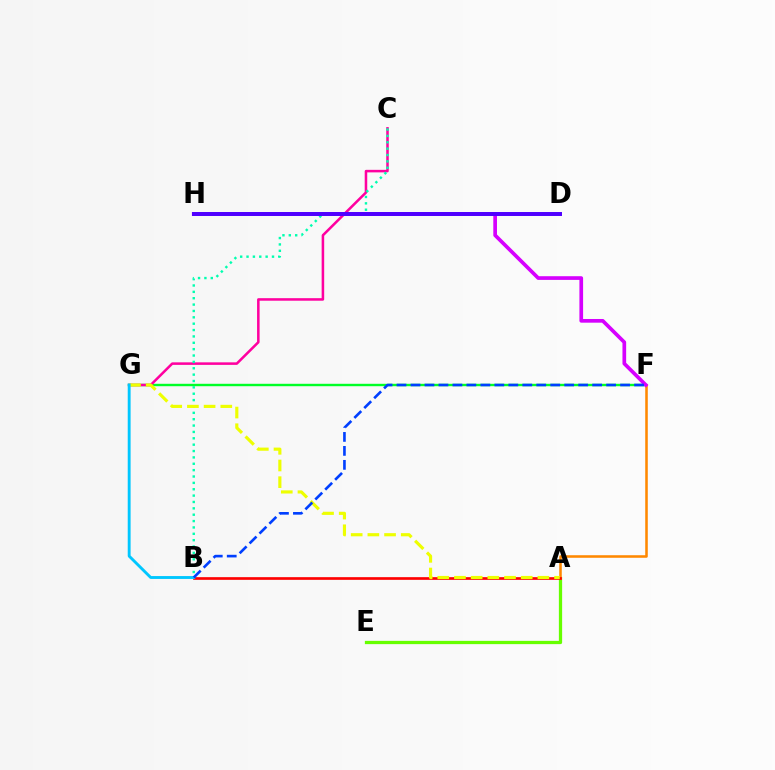{('A', 'E'): [{'color': '#66ff00', 'line_style': 'solid', 'thickness': 2.34}], ('F', 'G'): [{'color': '#00ff27', 'line_style': 'solid', 'thickness': 1.74}], ('C', 'G'): [{'color': '#ff00a0', 'line_style': 'solid', 'thickness': 1.82}], ('A', 'F'): [{'color': '#ff8800', 'line_style': 'solid', 'thickness': 1.84}], ('B', 'C'): [{'color': '#00ffaf', 'line_style': 'dotted', 'thickness': 1.73}], ('F', 'H'): [{'color': '#d600ff', 'line_style': 'solid', 'thickness': 2.65}], ('A', 'B'): [{'color': '#ff0000', 'line_style': 'solid', 'thickness': 1.92}], ('A', 'G'): [{'color': '#eeff00', 'line_style': 'dashed', 'thickness': 2.27}], ('B', 'G'): [{'color': '#00c7ff', 'line_style': 'solid', 'thickness': 2.07}], ('B', 'F'): [{'color': '#003fff', 'line_style': 'dashed', 'thickness': 1.9}], ('D', 'H'): [{'color': '#4f00ff', 'line_style': 'solid', 'thickness': 2.86}]}